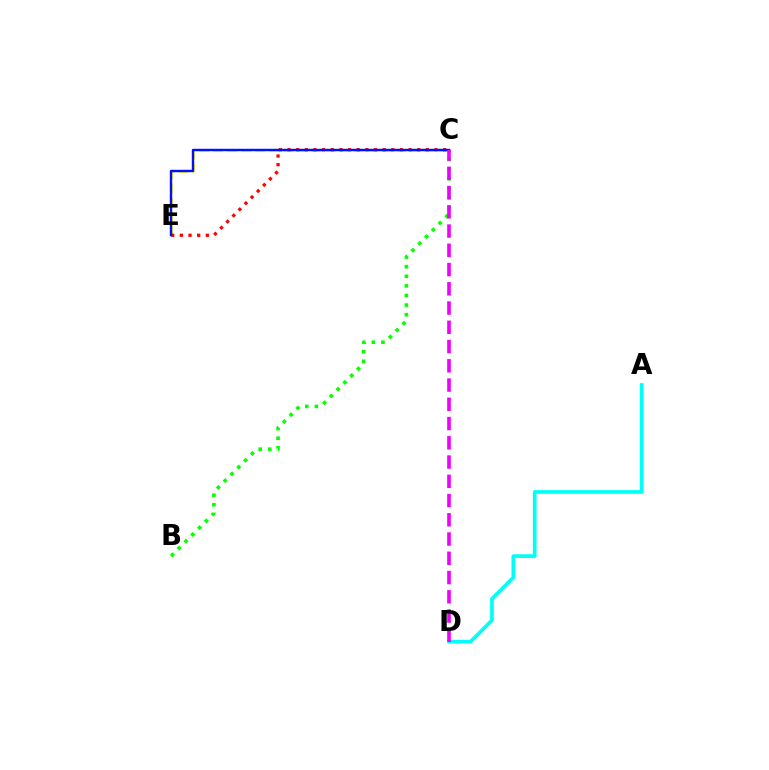{('C', 'E'): [{'color': '#fcf500', 'line_style': 'dashed', 'thickness': 1.91}, {'color': '#ff0000', 'line_style': 'dotted', 'thickness': 2.35}, {'color': '#0010ff', 'line_style': 'solid', 'thickness': 1.74}], ('B', 'C'): [{'color': '#08ff00', 'line_style': 'dotted', 'thickness': 2.61}], ('A', 'D'): [{'color': '#00fff6', 'line_style': 'solid', 'thickness': 2.67}], ('C', 'D'): [{'color': '#ee00ff', 'line_style': 'dashed', 'thickness': 2.61}]}